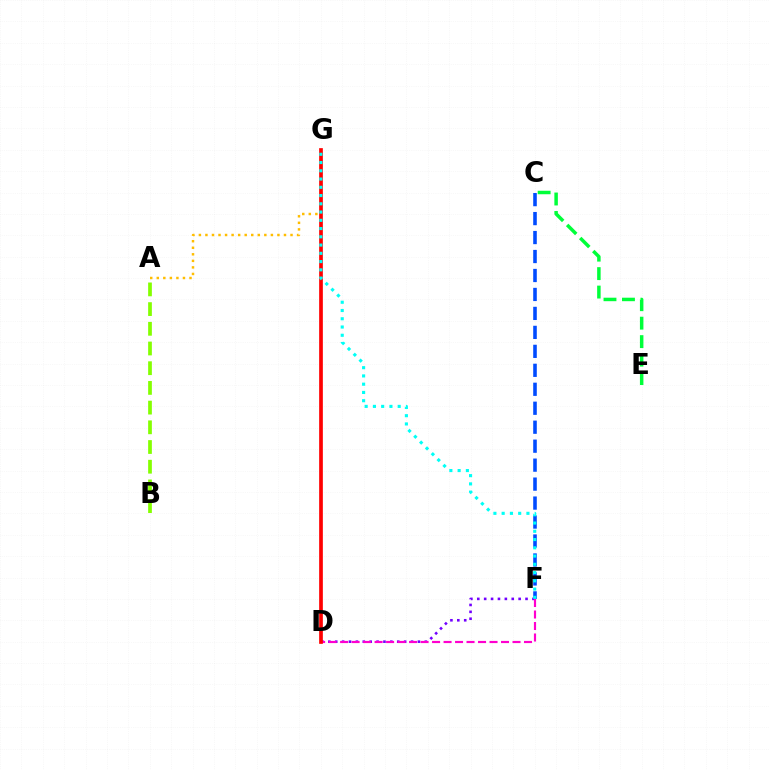{('A', 'G'): [{'color': '#ffbd00', 'line_style': 'dotted', 'thickness': 1.78}], ('C', 'E'): [{'color': '#00ff39', 'line_style': 'dashed', 'thickness': 2.51}], ('D', 'F'): [{'color': '#7200ff', 'line_style': 'dotted', 'thickness': 1.87}, {'color': '#ff00cf', 'line_style': 'dashed', 'thickness': 1.56}], ('D', 'G'): [{'color': '#ff0000', 'line_style': 'solid', 'thickness': 2.66}], ('C', 'F'): [{'color': '#004bff', 'line_style': 'dashed', 'thickness': 2.58}], ('A', 'B'): [{'color': '#84ff00', 'line_style': 'dashed', 'thickness': 2.68}], ('F', 'G'): [{'color': '#00fff6', 'line_style': 'dotted', 'thickness': 2.24}]}